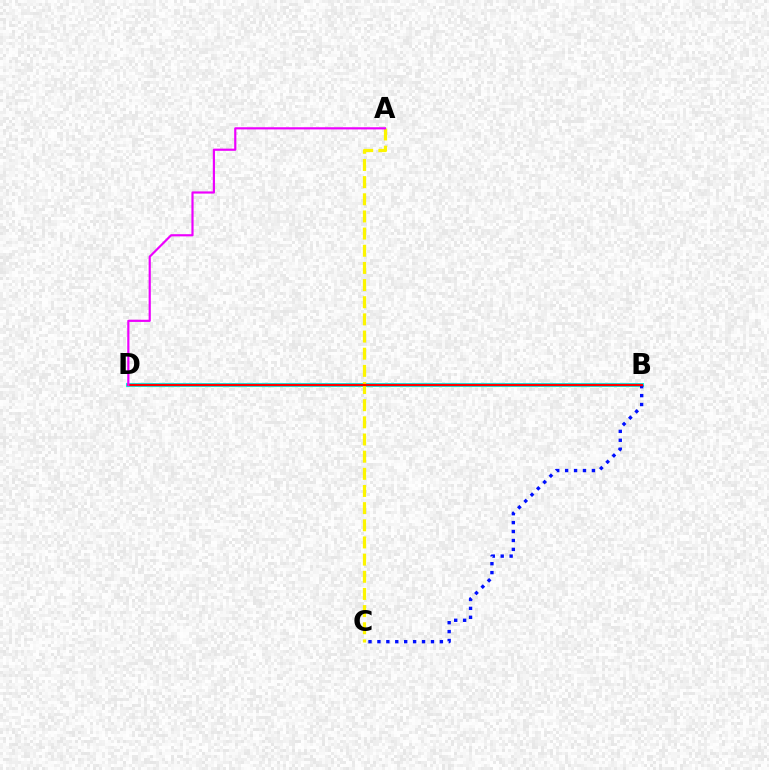{('B', 'D'): [{'color': '#08ff00', 'line_style': 'solid', 'thickness': 1.91}, {'color': '#00fff6', 'line_style': 'solid', 'thickness': 2.92}, {'color': '#ff0000', 'line_style': 'solid', 'thickness': 1.69}], ('B', 'C'): [{'color': '#0010ff', 'line_style': 'dotted', 'thickness': 2.42}], ('A', 'C'): [{'color': '#fcf500', 'line_style': 'dashed', 'thickness': 2.33}], ('A', 'D'): [{'color': '#ee00ff', 'line_style': 'solid', 'thickness': 1.57}]}